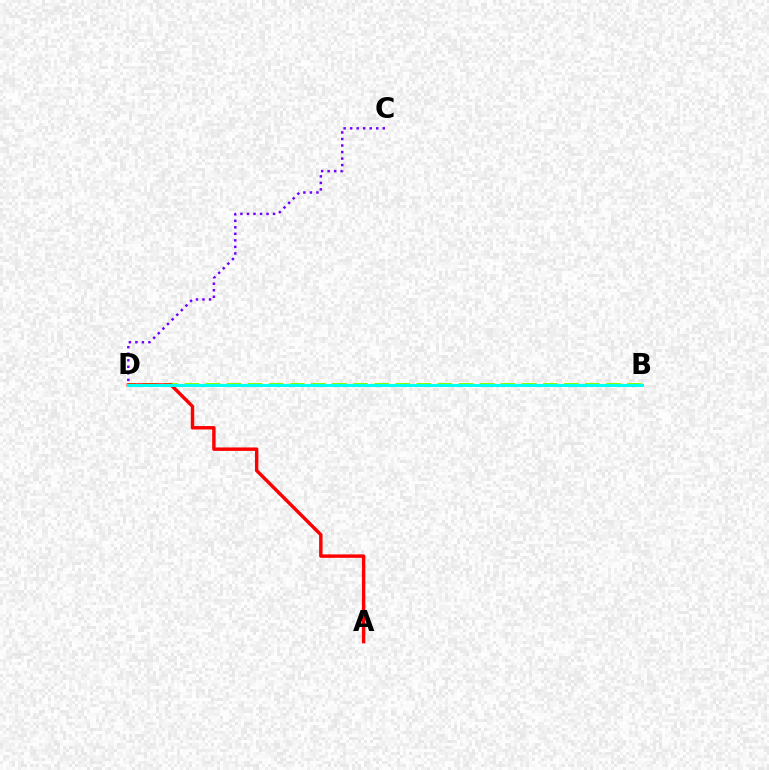{('C', 'D'): [{'color': '#7200ff', 'line_style': 'dotted', 'thickness': 1.77}], ('B', 'D'): [{'color': '#84ff00', 'line_style': 'dashed', 'thickness': 2.86}, {'color': '#00fff6', 'line_style': 'solid', 'thickness': 2.14}], ('A', 'D'): [{'color': '#ff0000', 'line_style': 'solid', 'thickness': 2.47}]}